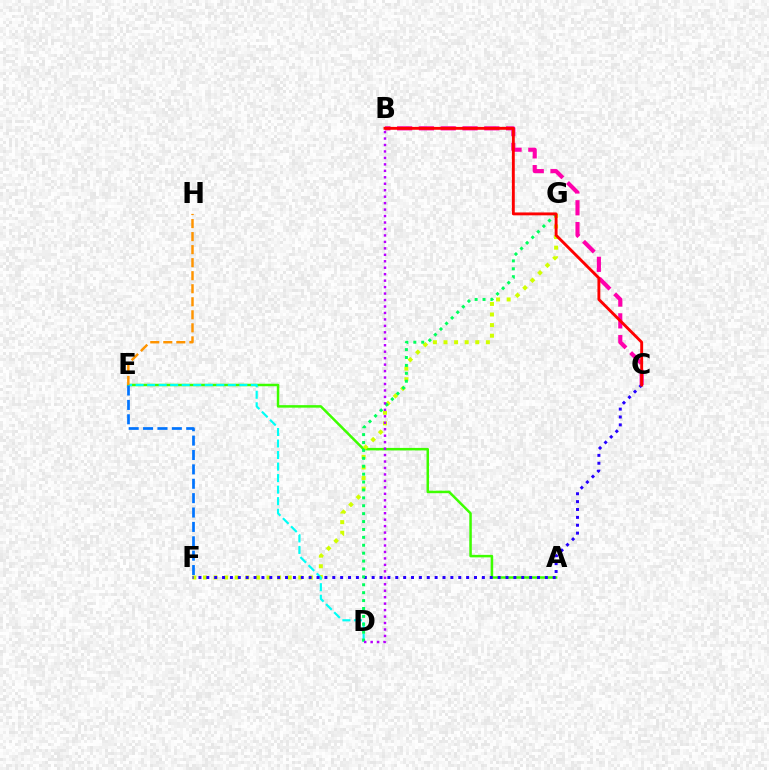{('A', 'E'): [{'color': '#3dff00', 'line_style': 'solid', 'thickness': 1.8}], ('F', 'G'): [{'color': '#d1ff00', 'line_style': 'dotted', 'thickness': 2.88}], ('D', 'E'): [{'color': '#00fff6', 'line_style': 'dashed', 'thickness': 1.57}], ('B', 'C'): [{'color': '#ff00ac', 'line_style': 'dashed', 'thickness': 2.96}, {'color': '#ff0000', 'line_style': 'solid', 'thickness': 2.08}], ('C', 'F'): [{'color': '#2500ff', 'line_style': 'dotted', 'thickness': 2.14}], ('D', 'G'): [{'color': '#00ff5c', 'line_style': 'dotted', 'thickness': 2.15}], ('E', 'F'): [{'color': '#0074ff', 'line_style': 'dashed', 'thickness': 1.95}], ('E', 'H'): [{'color': '#ff9400', 'line_style': 'dashed', 'thickness': 1.77}], ('B', 'D'): [{'color': '#b900ff', 'line_style': 'dotted', 'thickness': 1.76}]}